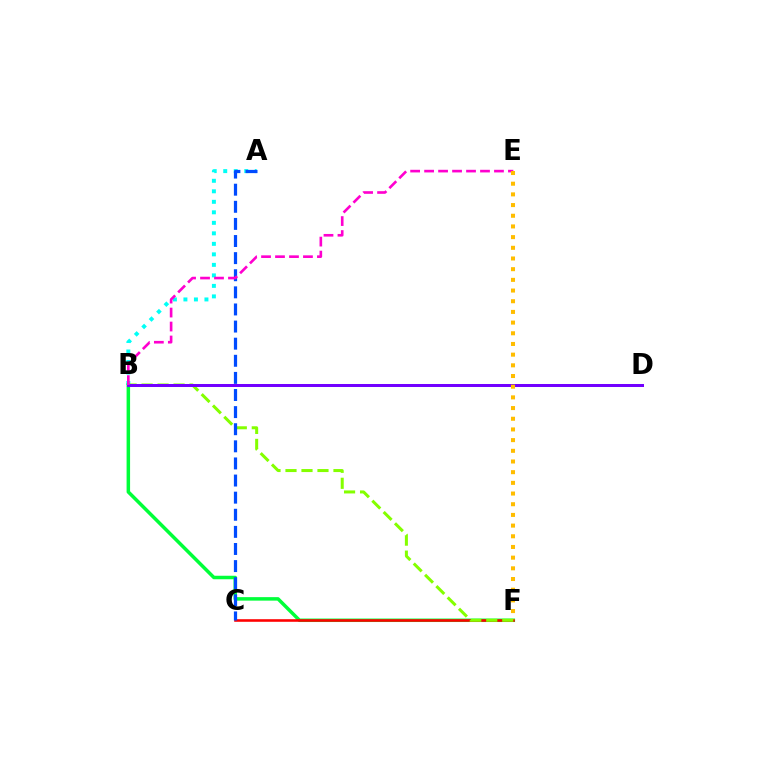{('A', 'B'): [{'color': '#00fff6', 'line_style': 'dotted', 'thickness': 2.86}], ('B', 'F'): [{'color': '#00ff39', 'line_style': 'solid', 'thickness': 2.52}, {'color': '#84ff00', 'line_style': 'dashed', 'thickness': 2.17}], ('C', 'F'): [{'color': '#ff0000', 'line_style': 'solid', 'thickness': 1.86}], ('A', 'C'): [{'color': '#004bff', 'line_style': 'dashed', 'thickness': 2.32}], ('B', 'D'): [{'color': '#7200ff', 'line_style': 'solid', 'thickness': 2.17}], ('B', 'E'): [{'color': '#ff00cf', 'line_style': 'dashed', 'thickness': 1.9}], ('E', 'F'): [{'color': '#ffbd00', 'line_style': 'dotted', 'thickness': 2.9}]}